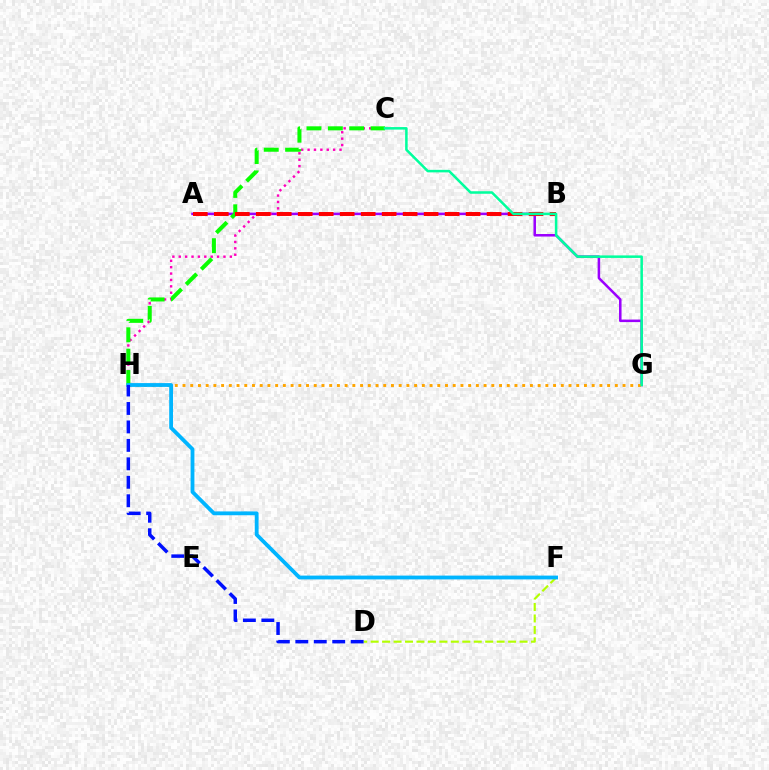{('A', 'G'): [{'color': '#9b00ff', 'line_style': 'solid', 'thickness': 1.82}], ('C', 'H'): [{'color': '#ff00bd', 'line_style': 'dotted', 'thickness': 1.73}, {'color': '#08ff00', 'line_style': 'dashed', 'thickness': 2.9}], ('D', 'F'): [{'color': '#b3ff00', 'line_style': 'dashed', 'thickness': 1.56}], ('A', 'B'): [{'color': '#ff0000', 'line_style': 'dashed', 'thickness': 2.85}], ('G', 'H'): [{'color': '#ffa500', 'line_style': 'dotted', 'thickness': 2.1}], ('F', 'H'): [{'color': '#00b5ff', 'line_style': 'solid', 'thickness': 2.75}], ('C', 'G'): [{'color': '#00ff9d', 'line_style': 'solid', 'thickness': 1.82}], ('D', 'H'): [{'color': '#0010ff', 'line_style': 'dashed', 'thickness': 2.51}]}